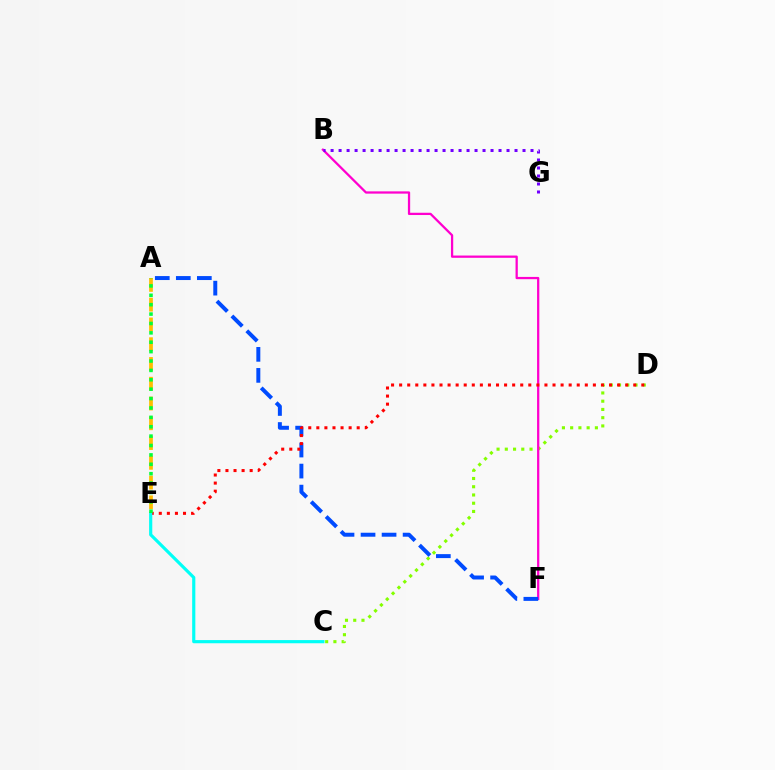{('C', 'D'): [{'color': '#84ff00', 'line_style': 'dotted', 'thickness': 2.24}], ('B', 'F'): [{'color': '#ff00cf', 'line_style': 'solid', 'thickness': 1.63}], ('B', 'G'): [{'color': '#7200ff', 'line_style': 'dotted', 'thickness': 2.17}], ('A', 'F'): [{'color': '#004bff', 'line_style': 'dashed', 'thickness': 2.86}], ('A', 'E'): [{'color': '#ffbd00', 'line_style': 'dashed', 'thickness': 2.69}, {'color': '#00ff39', 'line_style': 'dotted', 'thickness': 2.55}], ('D', 'E'): [{'color': '#ff0000', 'line_style': 'dotted', 'thickness': 2.19}], ('C', 'E'): [{'color': '#00fff6', 'line_style': 'solid', 'thickness': 2.28}]}